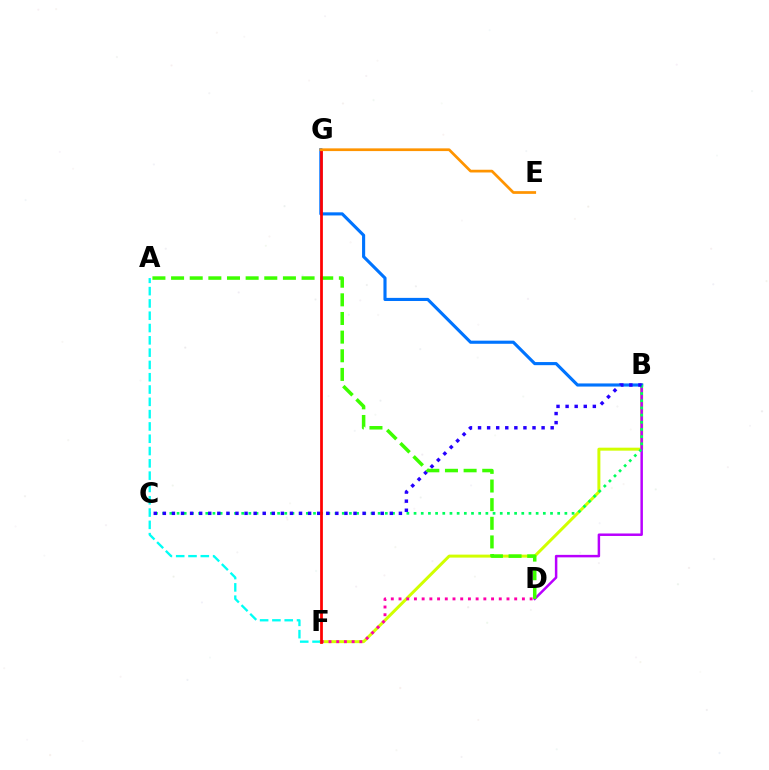{('B', 'F'): [{'color': '#d1ff00', 'line_style': 'solid', 'thickness': 2.15}], ('B', 'D'): [{'color': '#b900ff', 'line_style': 'solid', 'thickness': 1.79}], ('B', 'G'): [{'color': '#0074ff', 'line_style': 'solid', 'thickness': 2.25}], ('B', 'C'): [{'color': '#00ff5c', 'line_style': 'dotted', 'thickness': 1.95}, {'color': '#2500ff', 'line_style': 'dotted', 'thickness': 2.47}], ('A', 'D'): [{'color': '#3dff00', 'line_style': 'dashed', 'thickness': 2.53}], ('D', 'F'): [{'color': '#ff00ac', 'line_style': 'dotted', 'thickness': 2.1}], ('A', 'F'): [{'color': '#00fff6', 'line_style': 'dashed', 'thickness': 1.67}], ('F', 'G'): [{'color': '#ff0000', 'line_style': 'solid', 'thickness': 1.98}], ('E', 'G'): [{'color': '#ff9400', 'line_style': 'solid', 'thickness': 1.96}]}